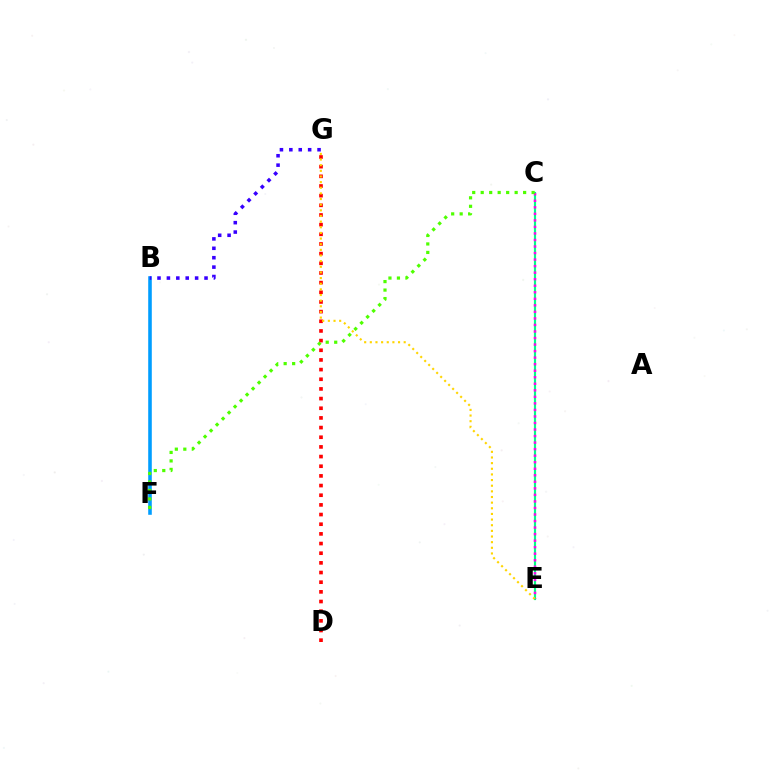{('B', 'F'): [{'color': '#009eff', 'line_style': 'solid', 'thickness': 2.58}], ('C', 'E'): [{'color': '#00ff86', 'line_style': 'solid', 'thickness': 1.56}, {'color': '#ff00ed', 'line_style': 'dotted', 'thickness': 1.78}], ('D', 'G'): [{'color': '#ff0000', 'line_style': 'dotted', 'thickness': 2.63}], ('B', 'G'): [{'color': '#3700ff', 'line_style': 'dotted', 'thickness': 2.56}], ('E', 'G'): [{'color': '#ffd500', 'line_style': 'dotted', 'thickness': 1.53}], ('C', 'F'): [{'color': '#4fff00', 'line_style': 'dotted', 'thickness': 2.31}]}